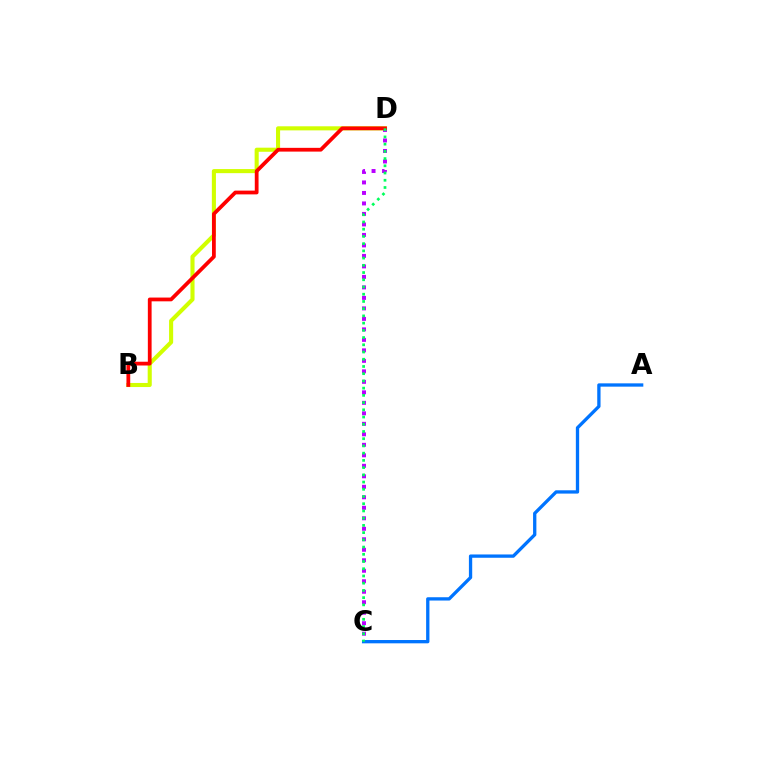{('A', 'C'): [{'color': '#0074ff', 'line_style': 'solid', 'thickness': 2.38}], ('B', 'D'): [{'color': '#d1ff00', 'line_style': 'solid', 'thickness': 2.94}, {'color': '#ff0000', 'line_style': 'solid', 'thickness': 2.71}], ('C', 'D'): [{'color': '#b900ff', 'line_style': 'dotted', 'thickness': 2.85}, {'color': '#00ff5c', 'line_style': 'dotted', 'thickness': 1.96}]}